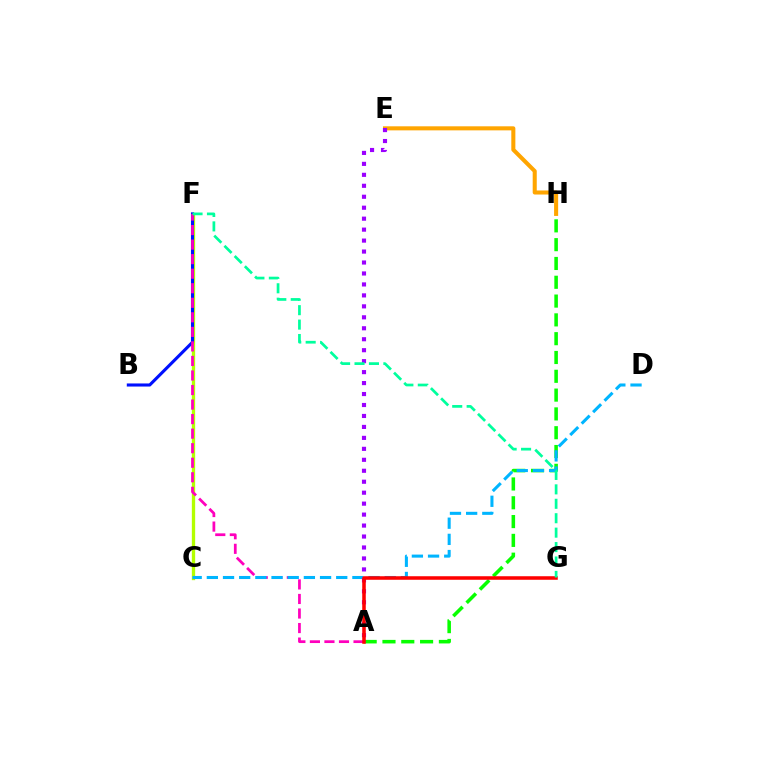{('C', 'F'): [{'color': '#b3ff00', 'line_style': 'solid', 'thickness': 2.39}], ('B', 'F'): [{'color': '#0010ff', 'line_style': 'solid', 'thickness': 2.23}], ('A', 'H'): [{'color': '#08ff00', 'line_style': 'dashed', 'thickness': 2.55}], ('A', 'F'): [{'color': '#ff00bd', 'line_style': 'dashed', 'thickness': 1.98}], ('E', 'H'): [{'color': '#ffa500', 'line_style': 'solid', 'thickness': 2.92}], ('C', 'D'): [{'color': '#00b5ff', 'line_style': 'dashed', 'thickness': 2.2}], ('A', 'E'): [{'color': '#9b00ff', 'line_style': 'dotted', 'thickness': 2.98}], ('A', 'G'): [{'color': '#ff0000', 'line_style': 'solid', 'thickness': 2.55}], ('F', 'G'): [{'color': '#00ff9d', 'line_style': 'dashed', 'thickness': 1.96}]}